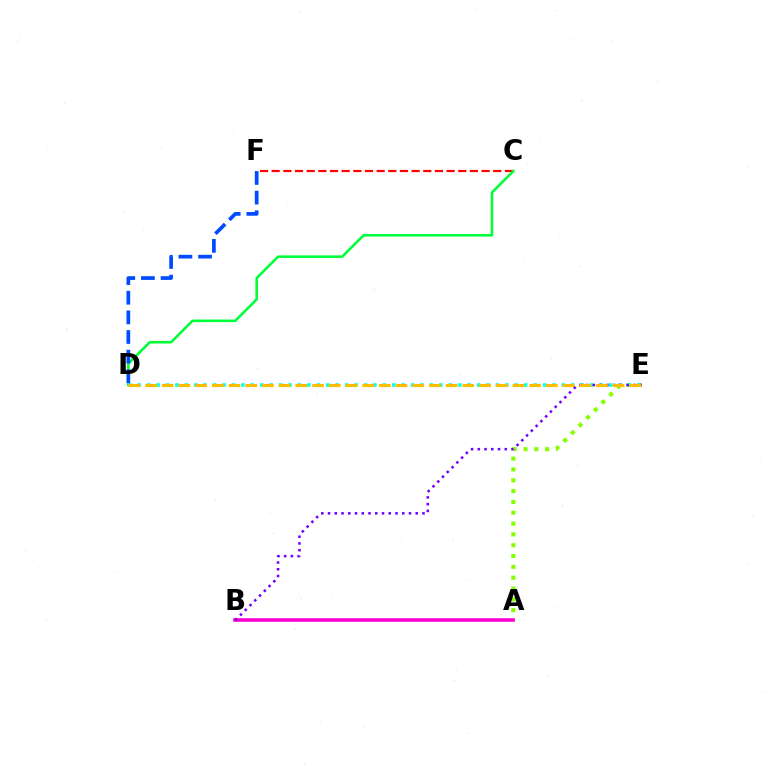{('A', 'E'): [{'color': '#84ff00', 'line_style': 'dotted', 'thickness': 2.94}], ('C', 'F'): [{'color': '#ff0000', 'line_style': 'dashed', 'thickness': 1.58}], ('C', 'D'): [{'color': '#00ff39', 'line_style': 'solid', 'thickness': 1.86}], ('A', 'B'): [{'color': '#ff00cf', 'line_style': 'solid', 'thickness': 2.6}], ('D', 'E'): [{'color': '#00fff6', 'line_style': 'dotted', 'thickness': 2.56}, {'color': '#ffbd00', 'line_style': 'dashed', 'thickness': 2.27}], ('B', 'E'): [{'color': '#7200ff', 'line_style': 'dotted', 'thickness': 1.83}], ('D', 'F'): [{'color': '#004bff', 'line_style': 'dashed', 'thickness': 2.67}]}